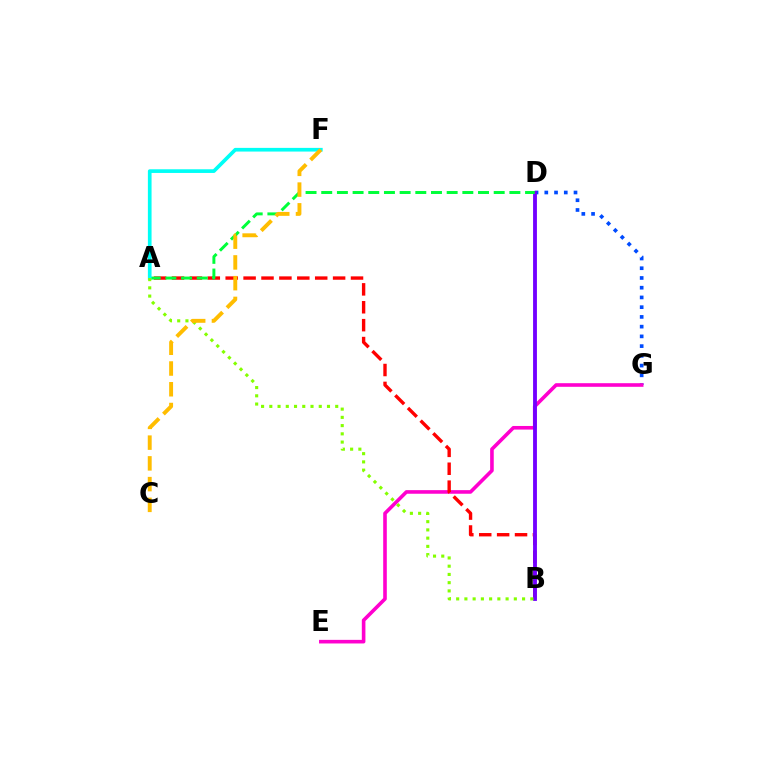{('D', 'G'): [{'color': '#004bff', 'line_style': 'dotted', 'thickness': 2.65}], ('E', 'G'): [{'color': '#ff00cf', 'line_style': 'solid', 'thickness': 2.6}], ('A', 'B'): [{'color': '#ff0000', 'line_style': 'dashed', 'thickness': 2.43}, {'color': '#84ff00', 'line_style': 'dotted', 'thickness': 2.24}], ('B', 'D'): [{'color': '#7200ff', 'line_style': 'solid', 'thickness': 2.77}], ('A', 'D'): [{'color': '#00ff39', 'line_style': 'dashed', 'thickness': 2.13}], ('A', 'F'): [{'color': '#00fff6', 'line_style': 'solid', 'thickness': 2.65}], ('C', 'F'): [{'color': '#ffbd00', 'line_style': 'dashed', 'thickness': 2.82}]}